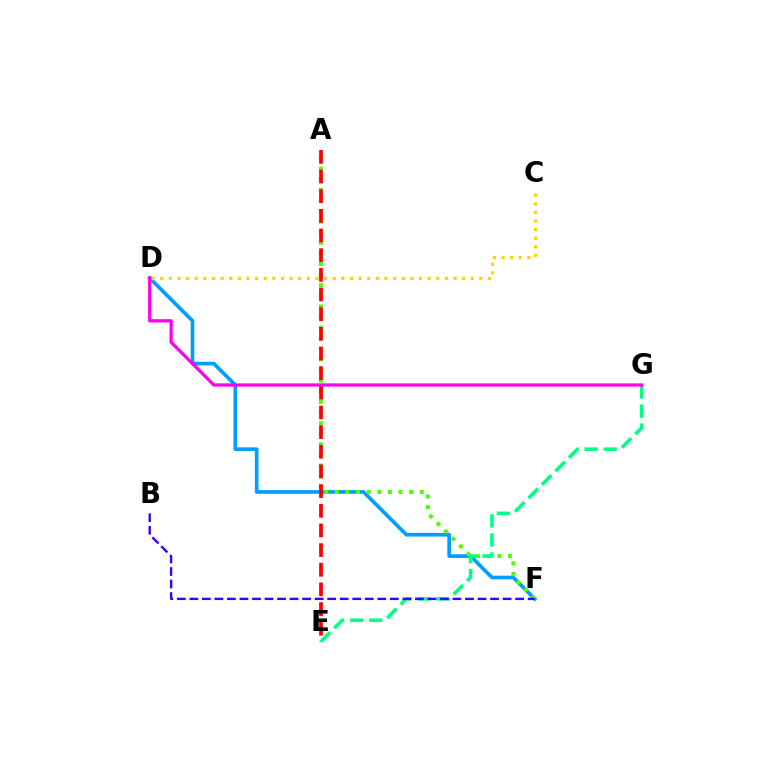{('D', 'F'): [{'color': '#009eff', 'line_style': 'solid', 'thickness': 2.64}], ('C', 'D'): [{'color': '#ffd500', 'line_style': 'dotted', 'thickness': 2.34}], ('A', 'F'): [{'color': '#4fff00', 'line_style': 'dotted', 'thickness': 2.88}], ('A', 'E'): [{'color': '#ff0000', 'line_style': 'dashed', 'thickness': 2.67}], ('E', 'G'): [{'color': '#00ff86', 'line_style': 'dashed', 'thickness': 2.59}], ('D', 'G'): [{'color': '#ff00ed', 'line_style': 'solid', 'thickness': 2.35}], ('B', 'F'): [{'color': '#3700ff', 'line_style': 'dashed', 'thickness': 1.7}]}